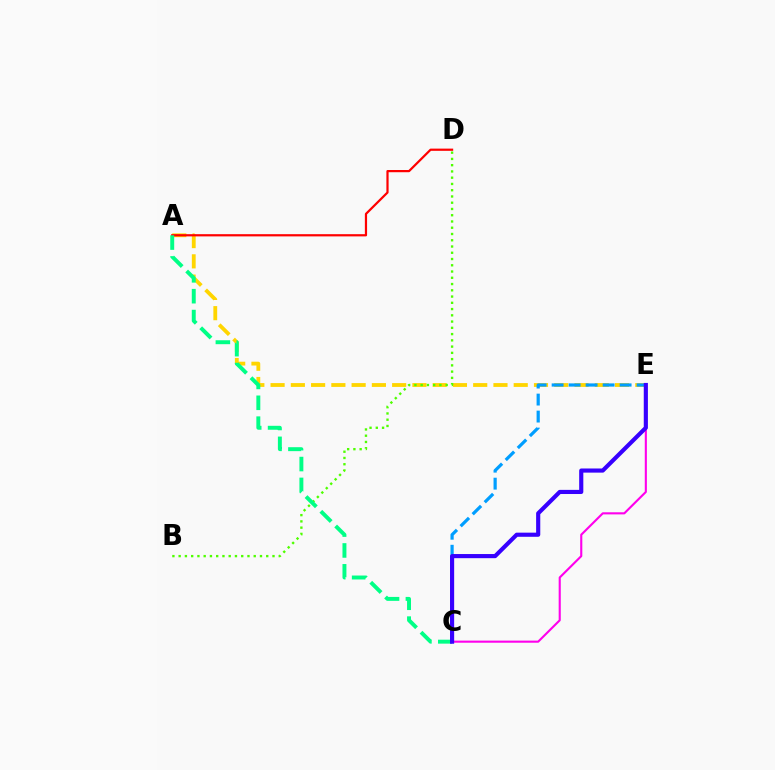{('A', 'E'): [{'color': '#ffd500', 'line_style': 'dashed', 'thickness': 2.75}], ('C', 'E'): [{'color': '#ff00ed', 'line_style': 'solid', 'thickness': 1.52}, {'color': '#009eff', 'line_style': 'dashed', 'thickness': 2.31}, {'color': '#3700ff', 'line_style': 'solid', 'thickness': 2.98}], ('A', 'D'): [{'color': '#ff0000', 'line_style': 'solid', 'thickness': 1.6}], ('B', 'D'): [{'color': '#4fff00', 'line_style': 'dotted', 'thickness': 1.7}], ('A', 'C'): [{'color': '#00ff86', 'line_style': 'dashed', 'thickness': 2.83}]}